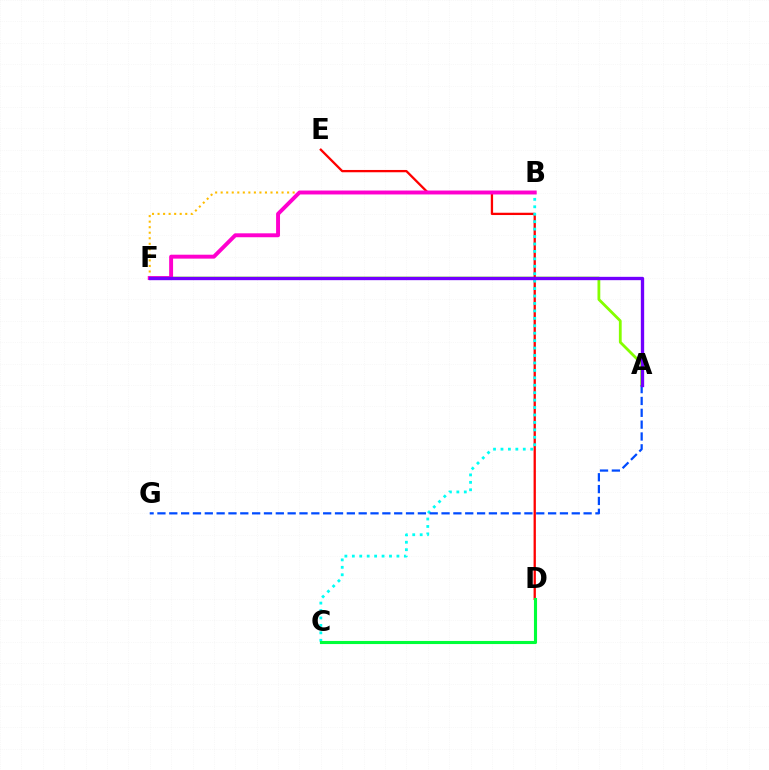{('A', 'F'): [{'color': '#84ff00', 'line_style': 'solid', 'thickness': 2.01}, {'color': '#7200ff', 'line_style': 'solid', 'thickness': 2.4}], ('B', 'F'): [{'color': '#ffbd00', 'line_style': 'dotted', 'thickness': 1.5}, {'color': '#ff00cf', 'line_style': 'solid', 'thickness': 2.83}], ('D', 'E'): [{'color': '#ff0000', 'line_style': 'solid', 'thickness': 1.65}], ('B', 'C'): [{'color': '#00fff6', 'line_style': 'dotted', 'thickness': 2.02}], ('A', 'G'): [{'color': '#004bff', 'line_style': 'dashed', 'thickness': 1.61}], ('C', 'D'): [{'color': '#00ff39', 'line_style': 'solid', 'thickness': 2.23}]}